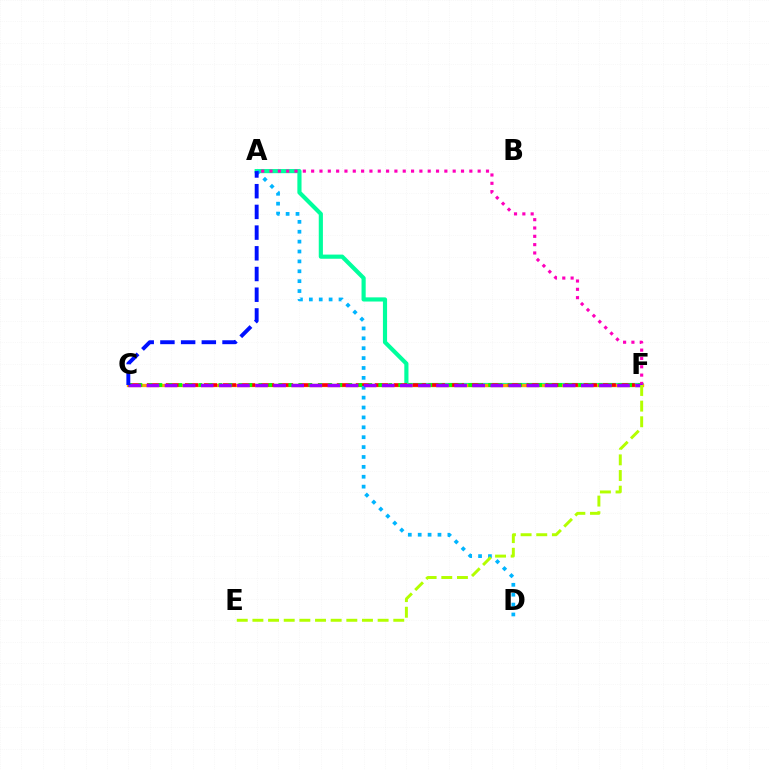{('A', 'F'): [{'color': '#00ff9d', 'line_style': 'solid', 'thickness': 2.99}, {'color': '#ff00bd', 'line_style': 'dotted', 'thickness': 2.26}], ('C', 'F'): [{'color': '#ffa500', 'line_style': 'solid', 'thickness': 2.38}, {'color': '#ff0000', 'line_style': 'dashed', 'thickness': 2.58}, {'color': '#08ff00', 'line_style': 'dotted', 'thickness': 2.72}, {'color': '#9b00ff', 'line_style': 'dashed', 'thickness': 2.46}], ('A', 'D'): [{'color': '#00b5ff', 'line_style': 'dotted', 'thickness': 2.69}], ('A', 'C'): [{'color': '#0010ff', 'line_style': 'dashed', 'thickness': 2.81}], ('E', 'F'): [{'color': '#b3ff00', 'line_style': 'dashed', 'thickness': 2.13}]}